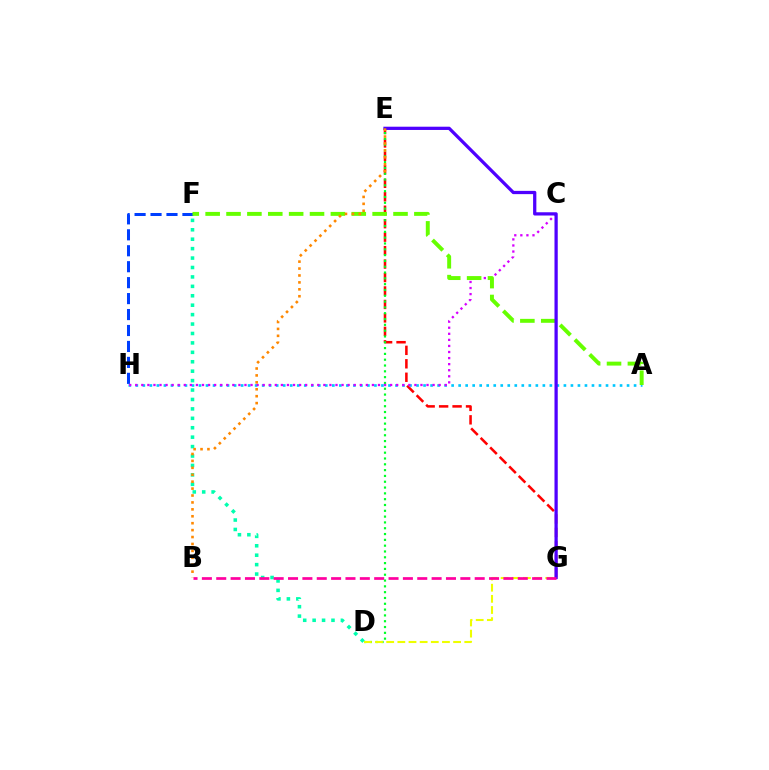{('E', 'G'): [{'color': '#ff0000', 'line_style': 'dashed', 'thickness': 1.83}, {'color': '#4f00ff', 'line_style': 'solid', 'thickness': 2.34}], ('A', 'H'): [{'color': '#00c7ff', 'line_style': 'dotted', 'thickness': 1.91}], ('F', 'H'): [{'color': '#003fff', 'line_style': 'dashed', 'thickness': 2.17}], ('D', 'E'): [{'color': '#00ff27', 'line_style': 'dotted', 'thickness': 1.58}], ('C', 'H'): [{'color': '#d600ff', 'line_style': 'dotted', 'thickness': 1.65}], ('A', 'F'): [{'color': '#66ff00', 'line_style': 'dashed', 'thickness': 2.84}], ('D', 'G'): [{'color': '#eeff00', 'line_style': 'dashed', 'thickness': 1.51}], ('D', 'F'): [{'color': '#00ffaf', 'line_style': 'dotted', 'thickness': 2.56}], ('B', 'G'): [{'color': '#ff00a0', 'line_style': 'dashed', 'thickness': 1.95}], ('B', 'E'): [{'color': '#ff8800', 'line_style': 'dotted', 'thickness': 1.88}]}